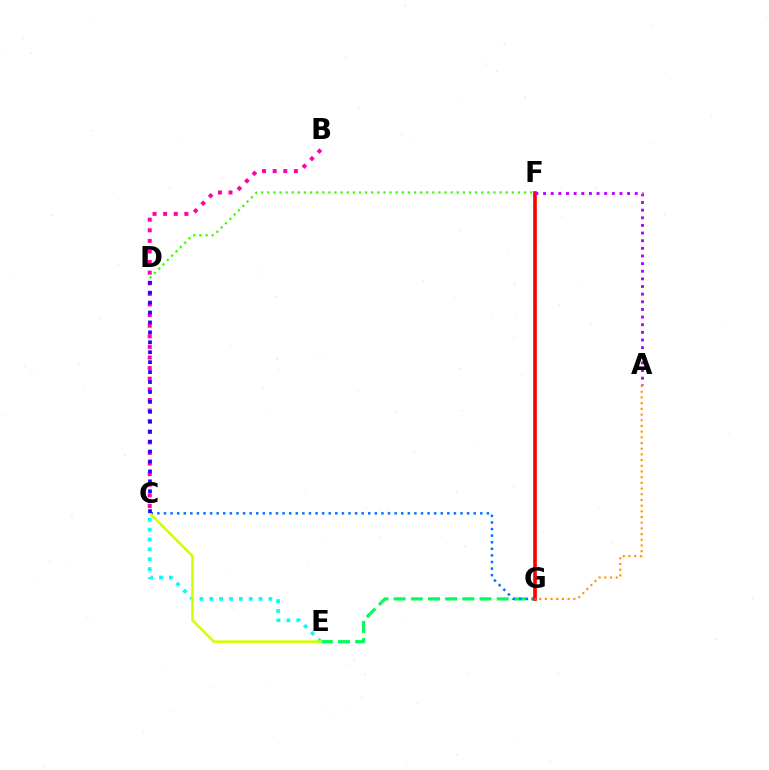{('E', 'G'): [{'color': '#00ff5c', 'line_style': 'dashed', 'thickness': 2.33}], ('C', 'G'): [{'color': '#0074ff', 'line_style': 'dotted', 'thickness': 1.79}], ('B', 'C'): [{'color': '#ff00ac', 'line_style': 'dotted', 'thickness': 2.88}], ('F', 'G'): [{'color': '#ff0000', 'line_style': 'solid', 'thickness': 2.63}], ('A', 'F'): [{'color': '#b900ff', 'line_style': 'dotted', 'thickness': 2.08}], ('D', 'F'): [{'color': '#3dff00', 'line_style': 'dotted', 'thickness': 1.66}], ('C', 'E'): [{'color': '#00fff6', 'line_style': 'dotted', 'thickness': 2.68}, {'color': '#d1ff00', 'line_style': 'solid', 'thickness': 1.87}], ('A', 'G'): [{'color': '#ff9400', 'line_style': 'dotted', 'thickness': 1.55}], ('C', 'D'): [{'color': '#2500ff', 'line_style': 'dotted', 'thickness': 2.7}]}